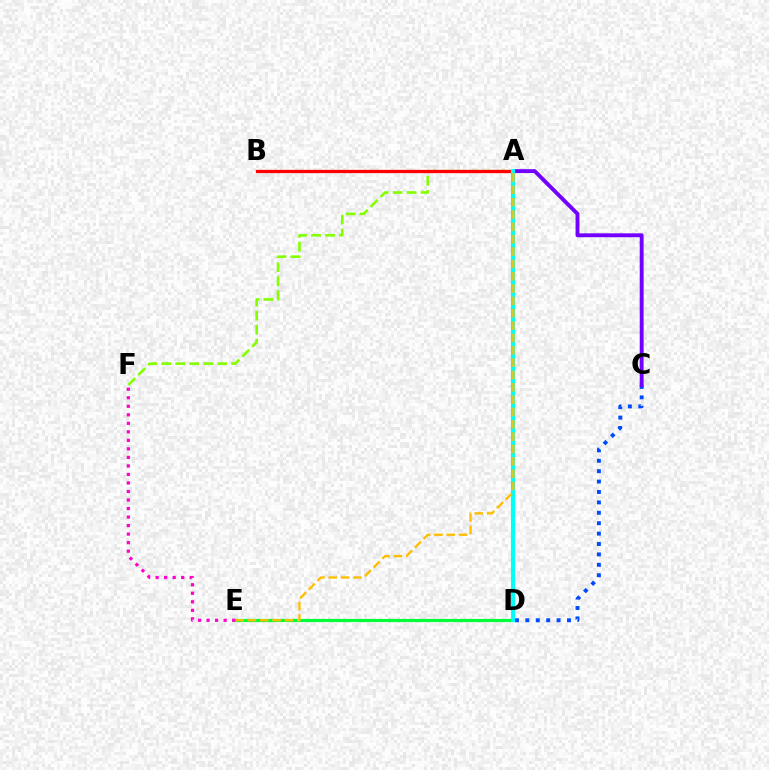{('D', 'E'): [{'color': '#00ff39', 'line_style': 'solid', 'thickness': 2.28}], ('C', 'D'): [{'color': '#004bff', 'line_style': 'dotted', 'thickness': 2.83}], ('A', 'C'): [{'color': '#7200ff', 'line_style': 'solid', 'thickness': 2.8}], ('A', 'F'): [{'color': '#84ff00', 'line_style': 'dashed', 'thickness': 1.9}], ('A', 'B'): [{'color': '#ff0000', 'line_style': 'solid', 'thickness': 2.36}], ('A', 'D'): [{'color': '#00fff6', 'line_style': 'solid', 'thickness': 2.98}], ('A', 'E'): [{'color': '#ffbd00', 'line_style': 'dashed', 'thickness': 1.68}], ('E', 'F'): [{'color': '#ff00cf', 'line_style': 'dotted', 'thickness': 2.32}]}